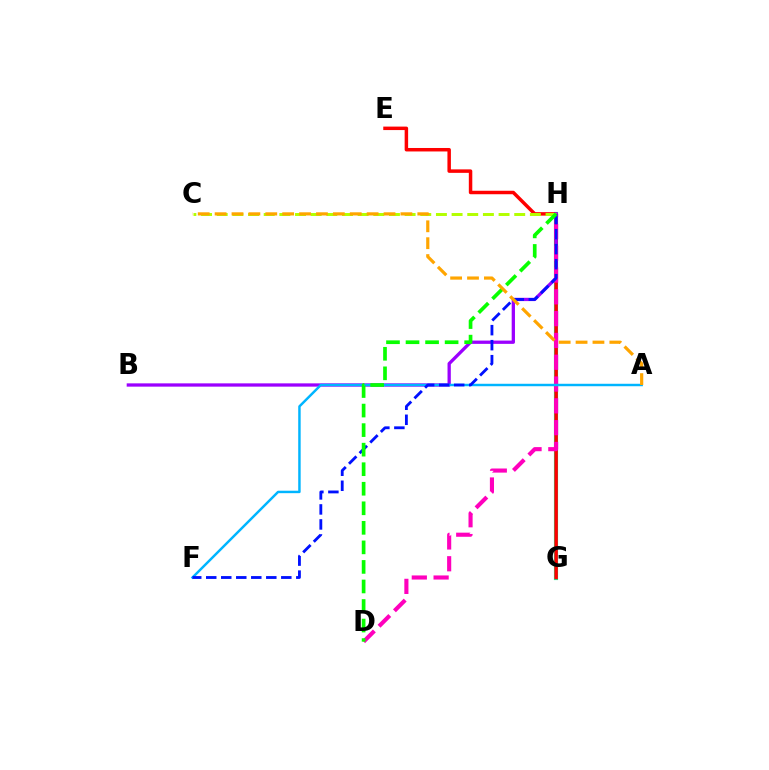{('G', 'H'): [{'color': '#00ff9d', 'line_style': 'solid', 'thickness': 2.99}], ('E', 'G'): [{'color': '#ff0000', 'line_style': 'solid', 'thickness': 2.5}], ('B', 'H'): [{'color': '#9b00ff', 'line_style': 'solid', 'thickness': 2.37}], ('D', 'H'): [{'color': '#ff00bd', 'line_style': 'dashed', 'thickness': 2.96}, {'color': '#08ff00', 'line_style': 'dashed', 'thickness': 2.65}], ('A', 'F'): [{'color': '#00b5ff', 'line_style': 'solid', 'thickness': 1.77}], ('C', 'H'): [{'color': '#b3ff00', 'line_style': 'dashed', 'thickness': 2.13}], ('F', 'H'): [{'color': '#0010ff', 'line_style': 'dashed', 'thickness': 2.04}], ('A', 'C'): [{'color': '#ffa500', 'line_style': 'dashed', 'thickness': 2.29}]}